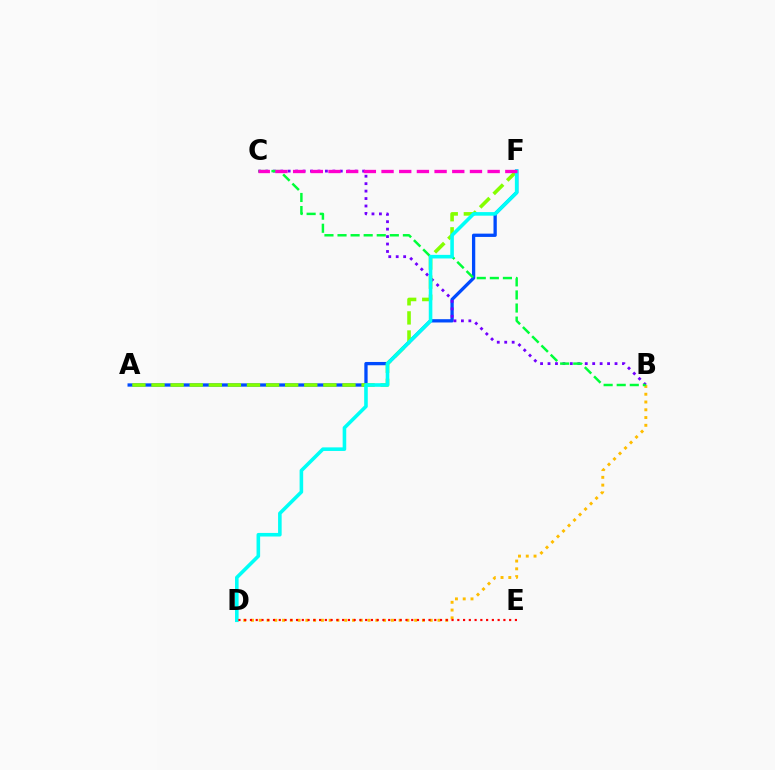{('A', 'F'): [{'color': '#004bff', 'line_style': 'solid', 'thickness': 2.37}, {'color': '#84ff00', 'line_style': 'dashed', 'thickness': 2.59}], ('B', 'C'): [{'color': '#7200ff', 'line_style': 'dotted', 'thickness': 2.02}, {'color': '#00ff39', 'line_style': 'dashed', 'thickness': 1.78}], ('B', 'D'): [{'color': '#ffbd00', 'line_style': 'dotted', 'thickness': 2.11}], ('D', 'F'): [{'color': '#00fff6', 'line_style': 'solid', 'thickness': 2.58}], ('D', 'E'): [{'color': '#ff0000', 'line_style': 'dotted', 'thickness': 1.56}], ('C', 'F'): [{'color': '#ff00cf', 'line_style': 'dashed', 'thickness': 2.4}]}